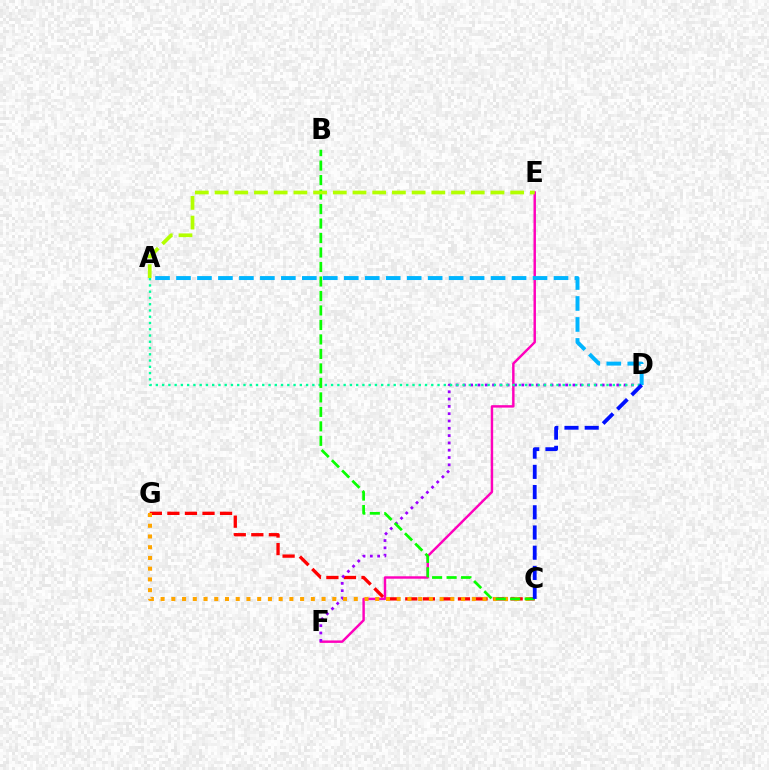{('C', 'G'): [{'color': '#ff0000', 'line_style': 'dashed', 'thickness': 2.38}, {'color': '#ffa500', 'line_style': 'dotted', 'thickness': 2.92}], ('E', 'F'): [{'color': '#ff00bd', 'line_style': 'solid', 'thickness': 1.76}], ('D', 'F'): [{'color': '#9b00ff', 'line_style': 'dotted', 'thickness': 1.99}], ('A', 'D'): [{'color': '#00ff9d', 'line_style': 'dotted', 'thickness': 1.7}, {'color': '#00b5ff', 'line_style': 'dashed', 'thickness': 2.85}], ('B', 'C'): [{'color': '#08ff00', 'line_style': 'dashed', 'thickness': 1.97}], ('C', 'D'): [{'color': '#0010ff', 'line_style': 'dashed', 'thickness': 2.75}], ('A', 'E'): [{'color': '#b3ff00', 'line_style': 'dashed', 'thickness': 2.68}]}